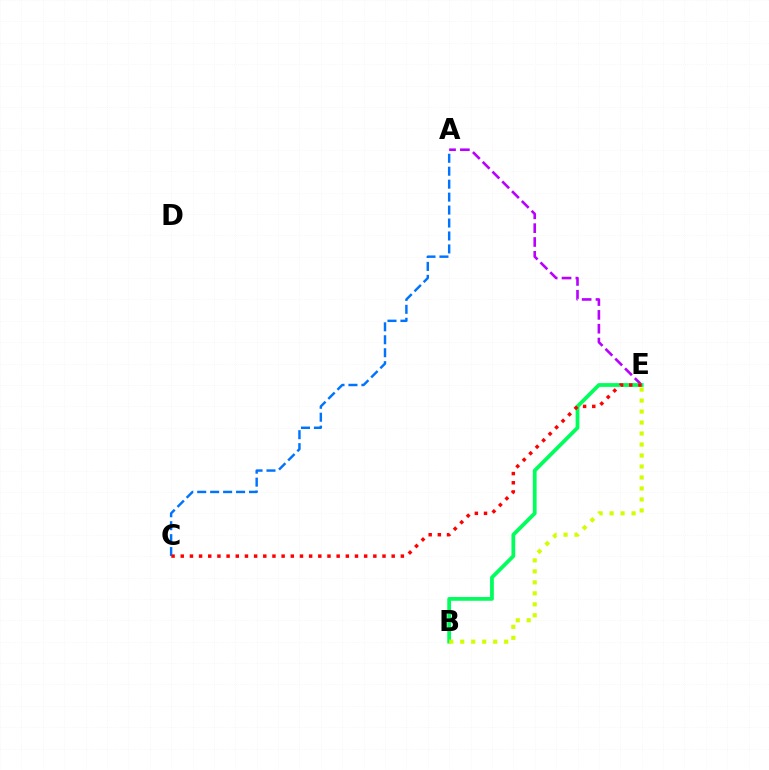{('A', 'E'): [{'color': '#b900ff', 'line_style': 'dashed', 'thickness': 1.88}], ('B', 'E'): [{'color': '#00ff5c', 'line_style': 'solid', 'thickness': 2.72}, {'color': '#d1ff00', 'line_style': 'dotted', 'thickness': 2.98}], ('A', 'C'): [{'color': '#0074ff', 'line_style': 'dashed', 'thickness': 1.76}], ('C', 'E'): [{'color': '#ff0000', 'line_style': 'dotted', 'thickness': 2.49}]}